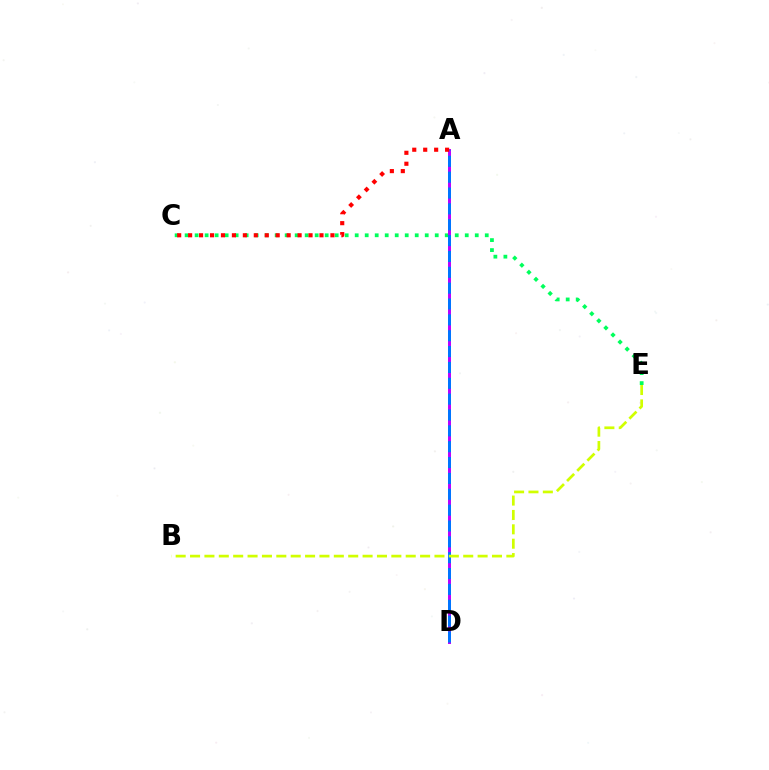{('C', 'E'): [{'color': '#00ff5c', 'line_style': 'dotted', 'thickness': 2.72}], ('A', 'D'): [{'color': '#b900ff', 'line_style': 'solid', 'thickness': 2.14}, {'color': '#0074ff', 'line_style': 'dashed', 'thickness': 2.15}], ('B', 'E'): [{'color': '#d1ff00', 'line_style': 'dashed', 'thickness': 1.95}], ('A', 'C'): [{'color': '#ff0000', 'line_style': 'dotted', 'thickness': 2.97}]}